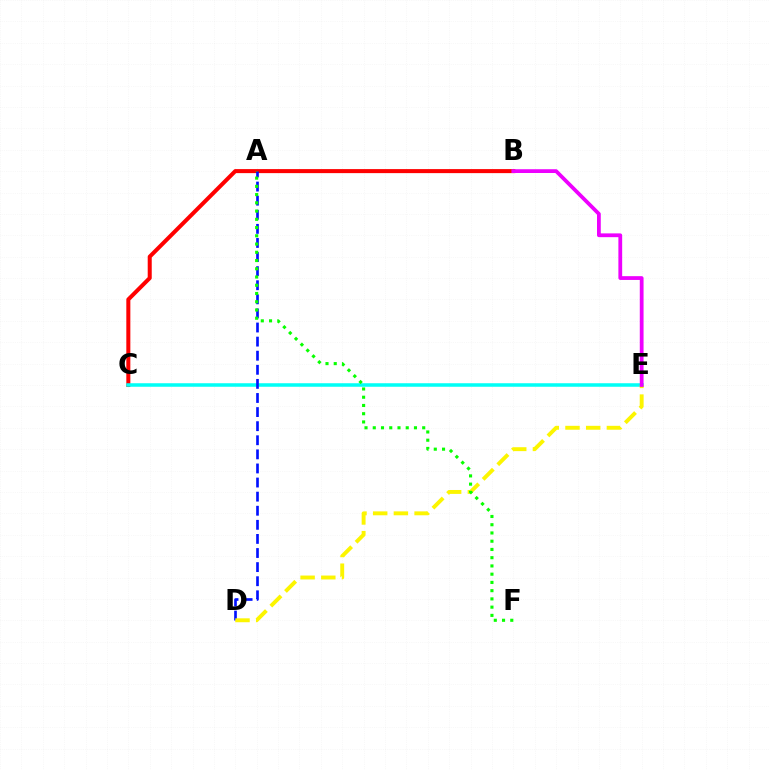{('B', 'C'): [{'color': '#ff0000', 'line_style': 'solid', 'thickness': 2.9}], ('C', 'E'): [{'color': '#00fff6', 'line_style': 'solid', 'thickness': 2.54}], ('A', 'D'): [{'color': '#0010ff', 'line_style': 'dashed', 'thickness': 1.91}], ('D', 'E'): [{'color': '#fcf500', 'line_style': 'dashed', 'thickness': 2.81}], ('A', 'F'): [{'color': '#08ff00', 'line_style': 'dotted', 'thickness': 2.24}], ('B', 'E'): [{'color': '#ee00ff', 'line_style': 'solid', 'thickness': 2.72}]}